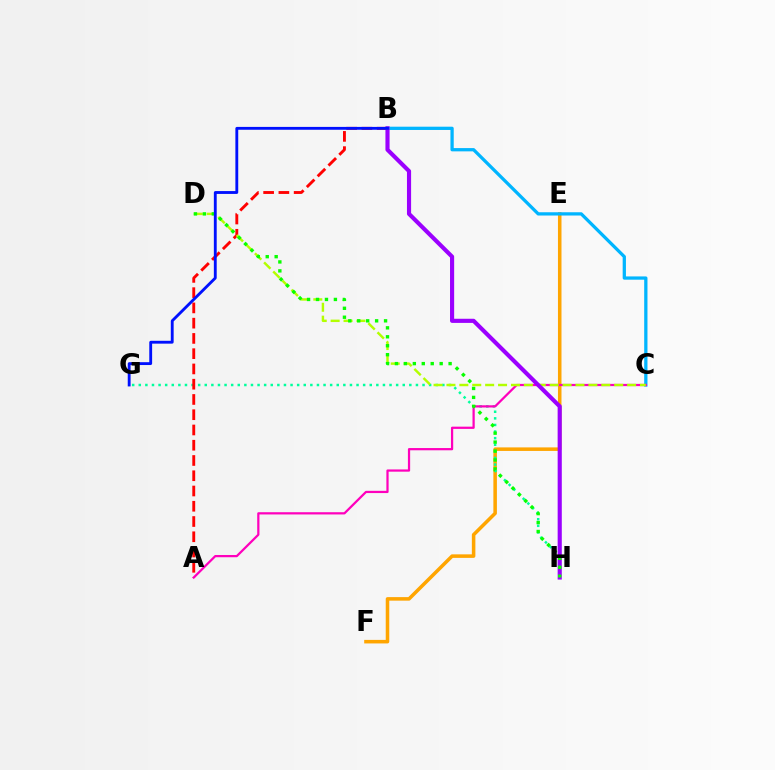{('E', 'F'): [{'color': '#ffa500', 'line_style': 'solid', 'thickness': 2.55}], ('G', 'H'): [{'color': '#00ff9d', 'line_style': 'dotted', 'thickness': 1.79}], ('A', 'B'): [{'color': '#ff0000', 'line_style': 'dashed', 'thickness': 2.07}], ('B', 'C'): [{'color': '#00b5ff', 'line_style': 'solid', 'thickness': 2.35}], ('A', 'C'): [{'color': '#ff00bd', 'line_style': 'solid', 'thickness': 1.61}], ('C', 'D'): [{'color': '#b3ff00', 'line_style': 'dashed', 'thickness': 1.75}], ('B', 'H'): [{'color': '#9b00ff', 'line_style': 'solid', 'thickness': 2.97}], ('D', 'H'): [{'color': '#08ff00', 'line_style': 'dotted', 'thickness': 2.43}], ('B', 'G'): [{'color': '#0010ff', 'line_style': 'solid', 'thickness': 2.05}]}